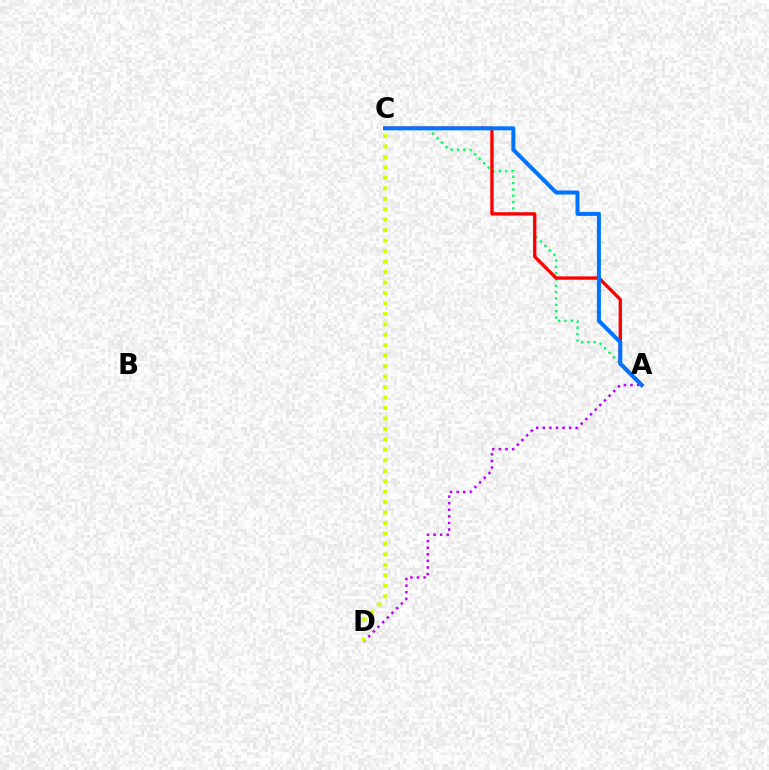{('A', 'C'): [{'color': '#00ff5c', 'line_style': 'dotted', 'thickness': 1.72}, {'color': '#ff0000', 'line_style': 'solid', 'thickness': 2.4}, {'color': '#0074ff', 'line_style': 'solid', 'thickness': 2.89}], ('A', 'D'): [{'color': '#b900ff', 'line_style': 'dotted', 'thickness': 1.79}], ('C', 'D'): [{'color': '#d1ff00', 'line_style': 'dotted', 'thickness': 2.84}]}